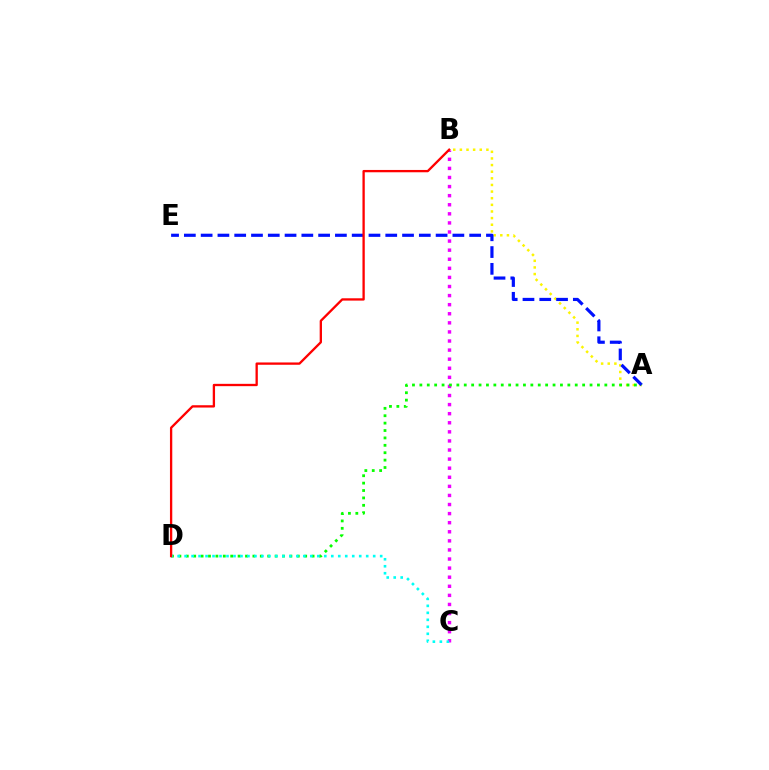{('B', 'C'): [{'color': '#ee00ff', 'line_style': 'dotted', 'thickness': 2.47}], ('A', 'B'): [{'color': '#fcf500', 'line_style': 'dotted', 'thickness': 1.8}], ('A', 'E'): [{'color': '#0010ff', 'line_style': 'dashed', 'thickness': 2.28}], ('A', 'D'): [{'color': '#08ff00', 'line_style': 'dotted', 'thickness': 2.01}], ('C', 'D'): [{'color': '#00fff6', 'line_style': 'dotted', 'thickness': 1.9}], ('B', 'D'): [{'color': '#ff0000', 'line_style': 'solid', 'thickness': 1.67}]}